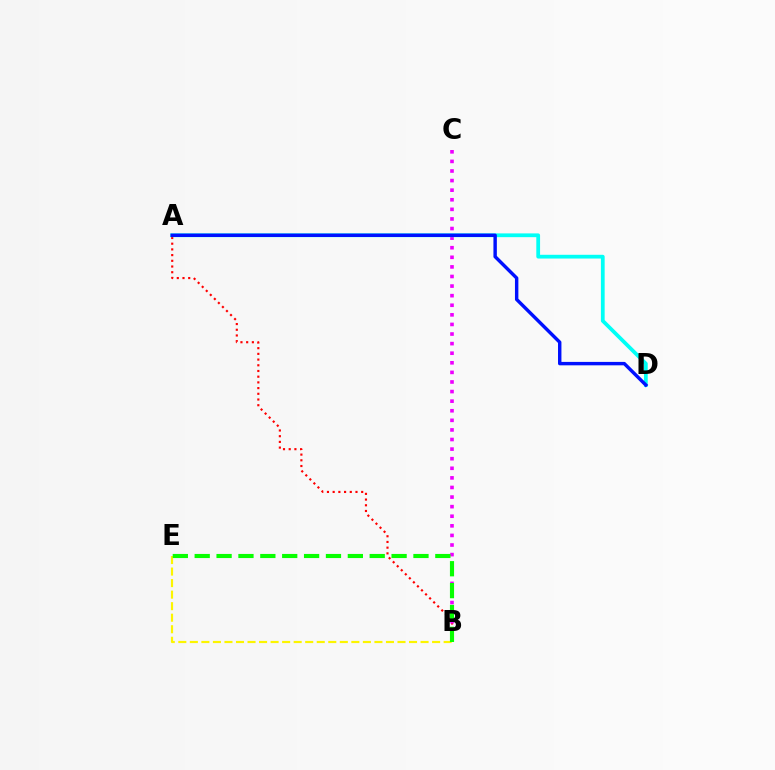{('A', 'B'): [{'color': '#ff0000', 'line_style': 'dotted', 'thickness': 1.55}], ('B', 'C'): [{'color': '#ee00ff', 'line_style': 'dotted', 'thickness': 2.61}], ('B', 'E'): [{'color': '#fcf500', 'line_style': 'dashed', 'thickness': 1.57}, {'color': '#08ff00', 'line_style': 'dashed', 'thickness': 2.97}], ('A', 'D'): [{'color': '#00fff6', 'line_style': 'solid', 'thickness': 2.7}, {'color': '#0010ff', 'line_style': 'solid', 'thickness': 2.46}]}